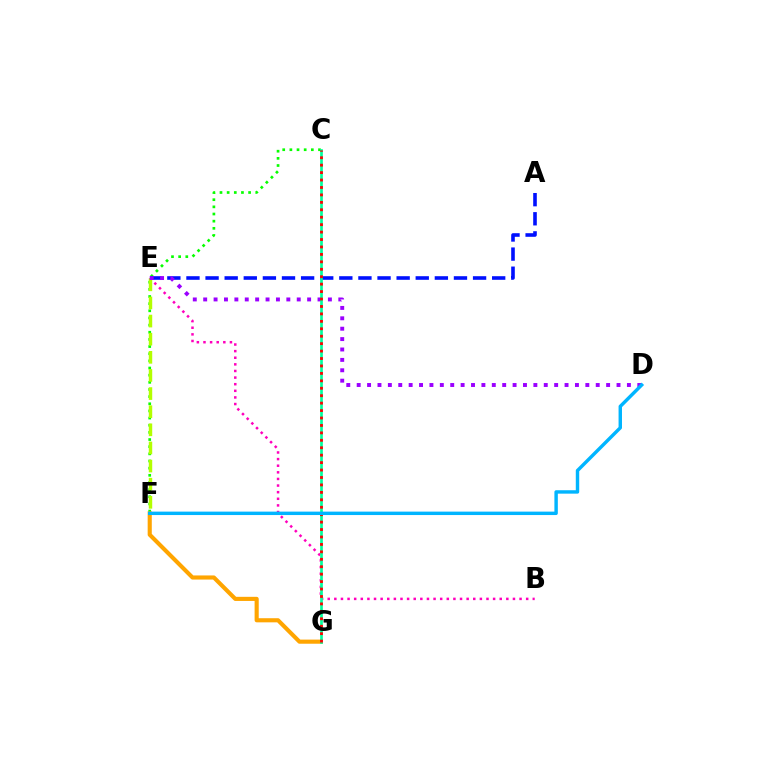{('C', 'F'): [{'color': '#08ff00', 'line_style': 'dotted', 'thickness': 1.94}], ('F', 'G'): [{'color': '#ffa500', 'line_style': 'solid', 'thickness': 2.97}], ('A', 'E'): [{'color': '#0010ff', 'line_style': 'dashed', 'thickness': 2.6}], ('B', 'E'): [{'color': '#ff00bd', 'line_style': 'dotted', 'thickness': 1.8}], ('E', 'F'): [{'color': '#b3ff00', 'line_style': 'dashed', 'thickness': 2.46}], ('D', 'E'): [{'color': '#9b00ff', 'line_style': 'dotted', 'thickness': 2.82}], ('C', 'G'): [{'color': '#00ff9d', 'line_style': 'solid', 'thickness': 1.93}, {'color': '#ff0000', 'line_style': 'dotted', 'thickness': 2.02}], ('D', 'F'): [{'color': '#00b5ff', 'line_style': 'solid', 'thickness': 2.47}]}